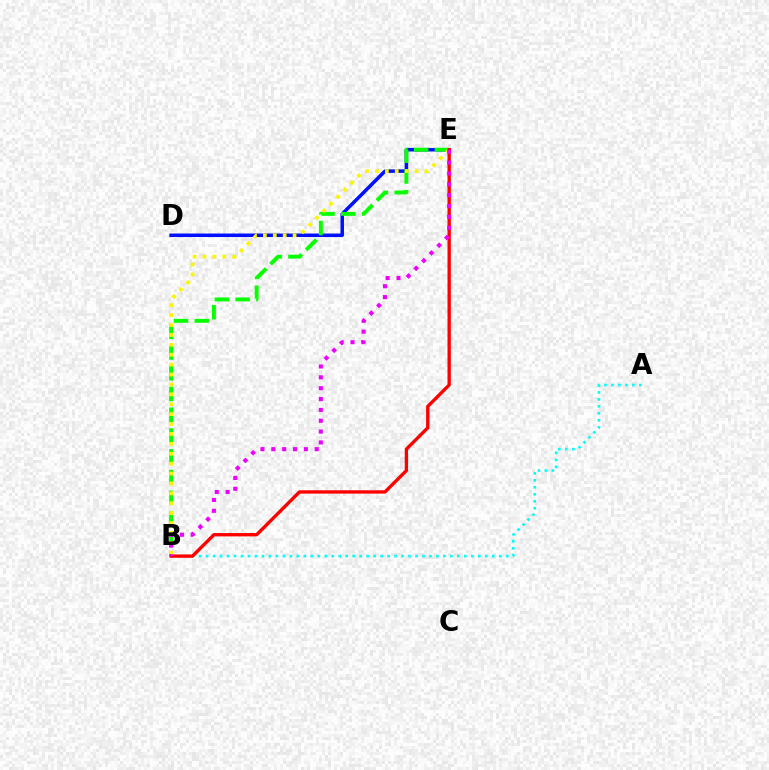{('A', 'B'): [{'color': '#00fff6', 'line_style': 'dotted', 'thickness': 1.9}], ('D', 'E'): [{'color': '#0010ff', 'line_style': 'solid', 'thickness': 2.53}], ('B', 'E'): [{'color': '#08ff00', 'line_style': 'dashed', 'thickness': 2.82}, {'color': '#fcf500', 'line_style': 'dotted', 'thickness': 2.69}, {'color': '#ff0000', 'line_style': 'solid', 'thickness': 2.41}, {'color': '#ee00ff', 'line_style': 'dotted', 'thickness': 2.95}]}